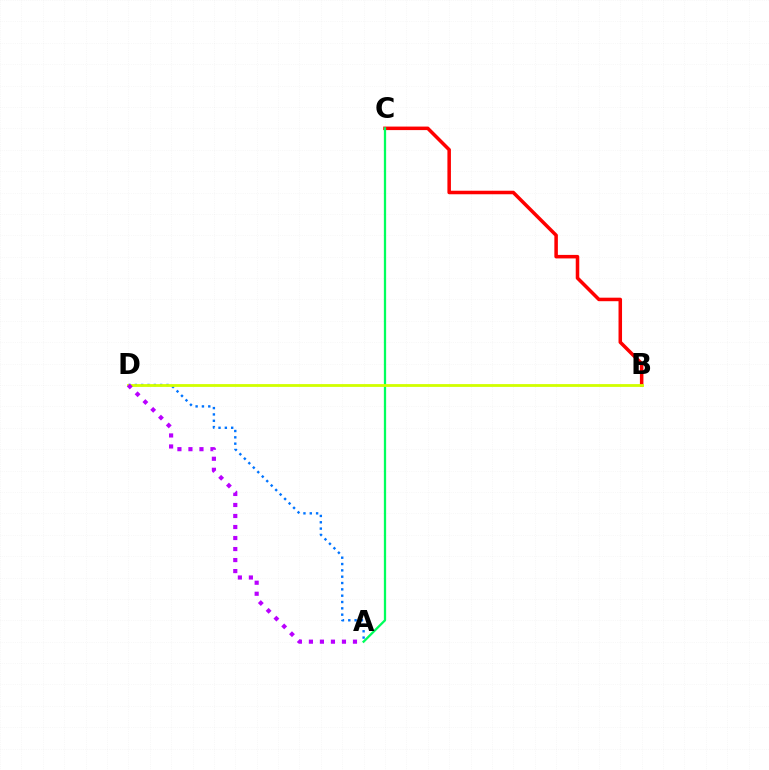{('A', 'D'): [{'color': '#0074ff', 'line_style': 'dotted', 'thickness': 1.72}, {'color': '#b900ff', 'line_style': 'dotted', 'thickness': 2.99}], ('B', 'C'): [{'color': '#ff0000', 'line_style': 'solid', 'thickness': 2.53}], ('A', 'C'): [{'color': '#00ff5c', 'line_style': 'solid', 'thickness': 1.64}], ('B', 'D'): [{'color': '#d1ff00', 'line_style': 'solid', 'thickness': 2.02}]}